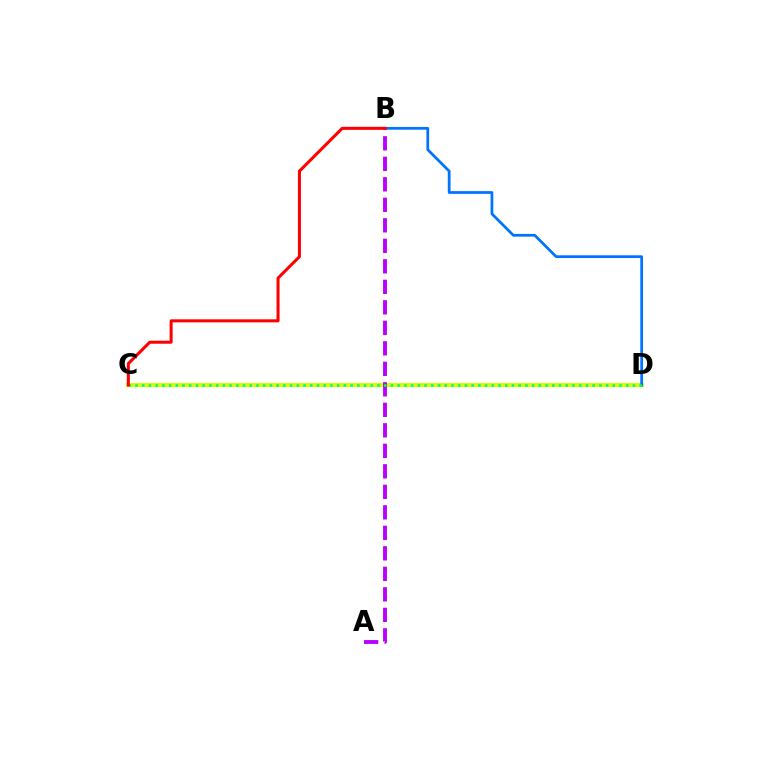{('C', 'D'): [{'color': '#d1ff00', 'line_style': 'solid', 'thickness': 2.86}, {'color': '#00ff5c', 'line_style': 'dotted', 'thickness': 1.83}], ('B', 'D'): [{'color': '#0074ff', 'line_style': 'solid', 'thickness': 1.98}], ('A', 'B'): [{'color': '#b900ff', 'line_style': 'dashed', 'thickness': 2.79}], ('B', 'C'): [{'color': '#ff0000', 'line_style': 'solid', 'thickness': 2.18}]}